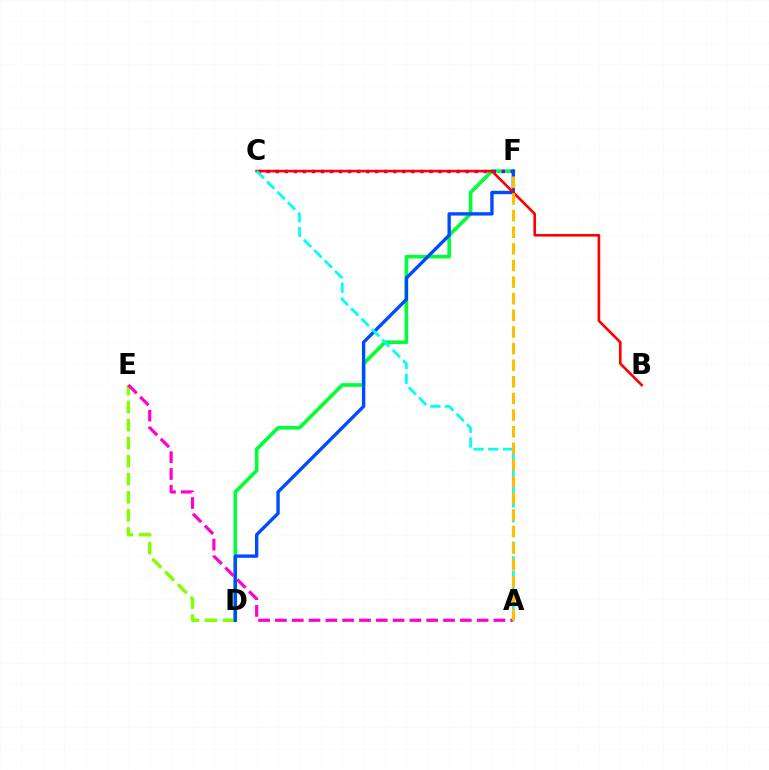{('D', 'E'): [{'color': '#84ff00', 'line_style': 'dashed', 'thickness': 2.45}], ('D', 'F'): [{'color': '#00ff39', 'line_style': 'solid', 'thickness': 2.61}, {'color': '#004bff', 'line_style': 'solid', 'thickness': 2.42}], ('C', 'F'): [{'color': '#7200ff', 'line_style': 'dotted', 'thickness': 2.46}], ('B', 'C'): [{'color': '#ff0000', 'line_style': 'solid', 'thickness': 1.9}], ('A', 'E'): [{'color': '#ff00cf', 'line_style': 'dashed', 'thickness': 2.28}], ('A', 'C'): [{'color': '#00fff6', 'line_style': 'dashed', 'thickness': 2.0}], ('A', 'F'): [{'color': '#ffbd00', 'line_style': 'dashed', 'thickness': 2.26}]}